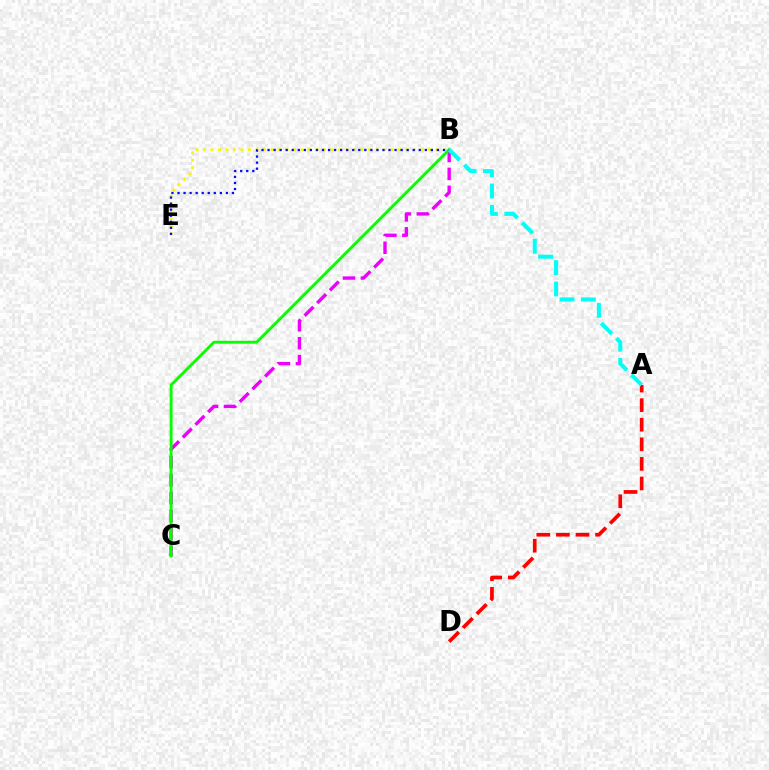{('B', 'E'): [{'color': '#fcf500', 'line_style': 'dotted', 'thickness': 2.04}, {'color': '#0010ff', 'line_style': 'dotted', 'thickness': 1.64}], ('B', 'C'): [{'color': '#ee00ff', 'line_style': 'dashed', 'thickness': 2.44}, {'color': '#08ff00', 'line_style': 'solid', 'thickness': 2.07}], ('A', 'D'): [{'color': '#ff0000', 'line_style': 'dashed', 'thickness': 2.66}], ('A', 'B'): [{'color': '#00fff6', 'line_style': 'dashed', 'thickness': 2.9}]}